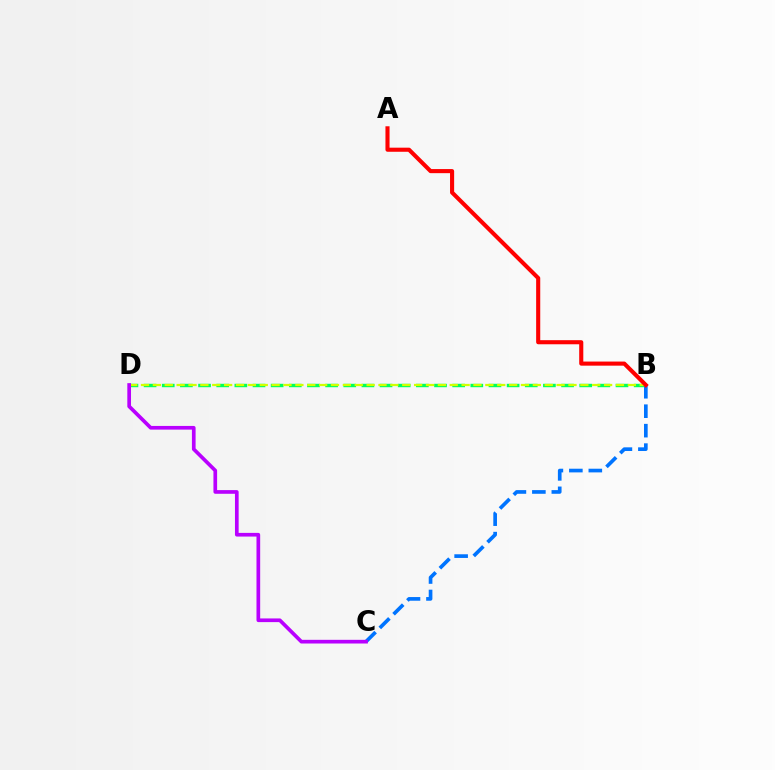{('B', 'D'): [{'color': '#00ff5c', 'line_style': 'dashed', 'thickness': 2.47}, {'color': '#d1ff00', 'line_style': 'dashed', 'thickness': 1.61}], ('B', 'C'): [{'color': '#0074ff', 'line_style': 'dashed', 'thickness': 2.64}], ('C', 'D'): [{'color': '#b900ff', 'line_style': 'solid', 'thickness': 2.65}], ('A', 'B'): [{'color': '#ff0000', 'line_style': 'solid', 'thickness': 2.95}]}